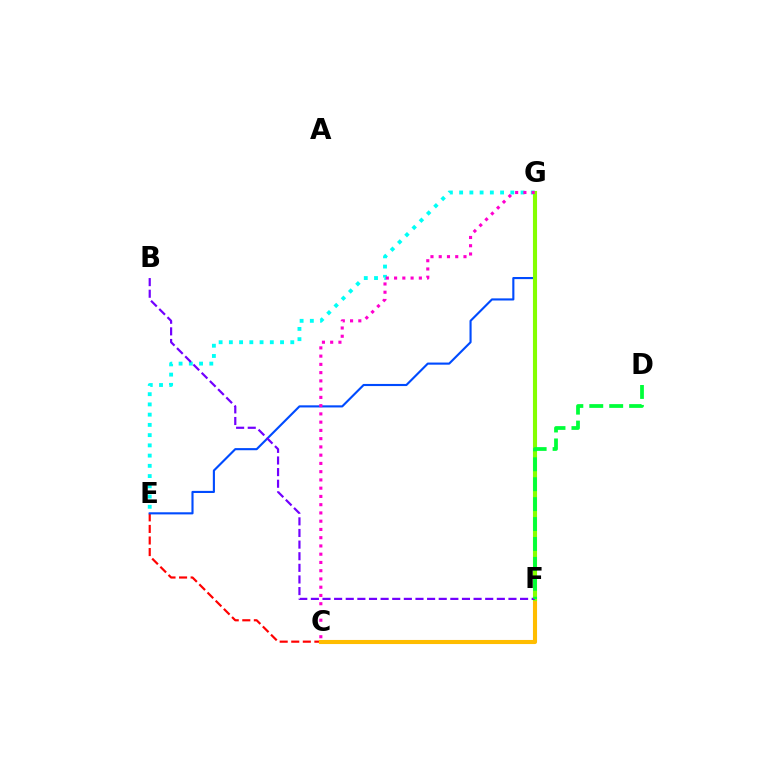{('C', 'E'): [{'color': '#ff0000', 'line_style': 'dashed', 'thickness': 1.57}], ('E', 'G'): [{'color': '#00fff6', 'line_style': 'dotted', 'thickness': 2.78}, {'color': '#004bff', 'line_style': 'solid', 'thickness': 1.53}], ('C', 'F'): [{'color': '#ffbd00', 'line_style': 'solid', 'thickness': 2.95}], ('F', 'G'): [{'color': '#84ff00', 'line_style': 'solid', 'thickness': 2.95}], ('C', 'G'): [{'color': '#ff00cf', 'line_style': 'dotted', 'thickness': 2.24}], ('B', 'F'): [{'color': '#7200ff', 'line_style': 'dashed', 'thickness': 1.58}], ('D', 'F'): [{'color': '#00ff39', 'line_style': 'dashed', 'thickness': 2.71}]}